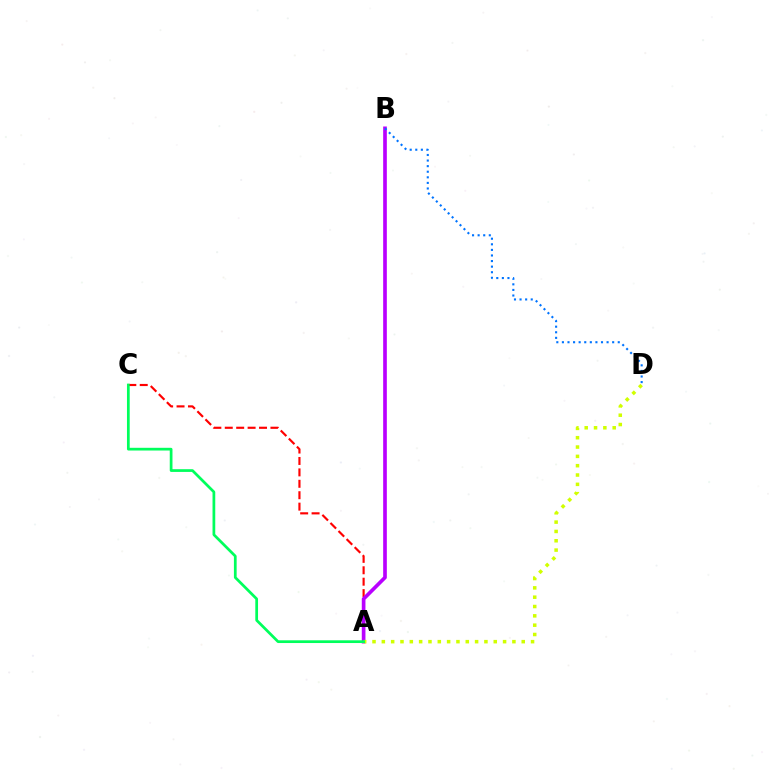{('A', 'C'): [{'color': '#ff0000', 'line_style': 'dashed', 'thickness': 1.55}, {'color': '#00ff5c', 'line_style': 'solid', 'thickness': 1.97}], ('A', 'B'): [{'color': '#b900ff', 'line_style': 'solid', 'thickness': 2.64}], ('A', 'D'): [{'color': '#d1ff00', 'line_style': 'dotted', 'thickness': 2.53}], ('B', 'D'): [{'color': '#0074ff', 'line_style': 'dotted', 'thickness': 1.52}]}